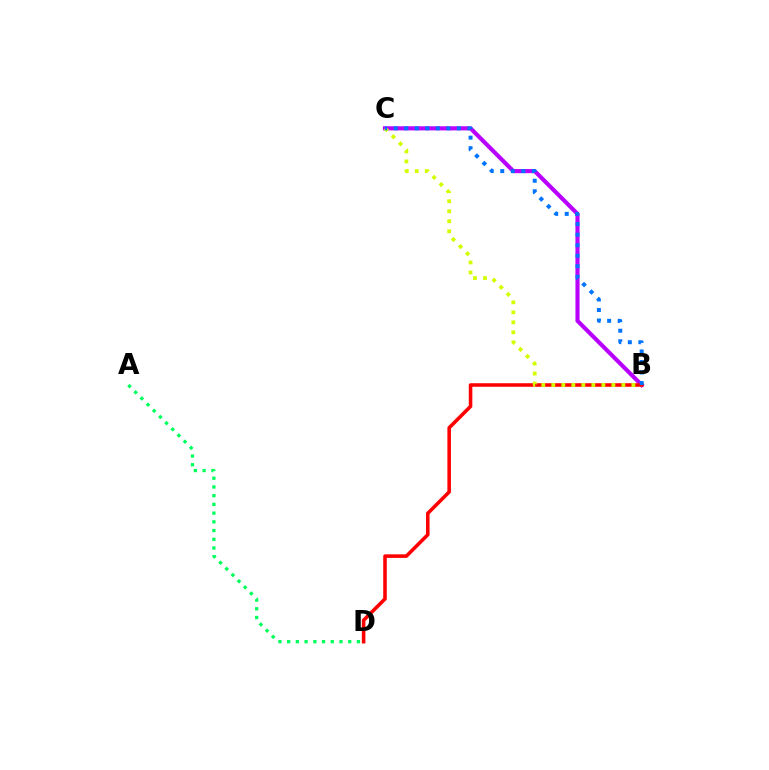{('B', 'C'): [{'color': '#b900ff', 'line_style': 'solid', 'thickness': 2.97}, {'color': '#d1ff00', 'line_style': 'dotted', 'thickness': 2.72}, {'color': '#0074ff', 'line_style': 'dotted', 'thickness': 2.86}], ('B', 'D'): [{'color': '#ff0000', 'line_style': 'solid', 'thickness': 2.56}], ('A', 'D'): [{'color': '#00ff5c', 'line_style': 'dotted', 'thickness': 2.37}]}